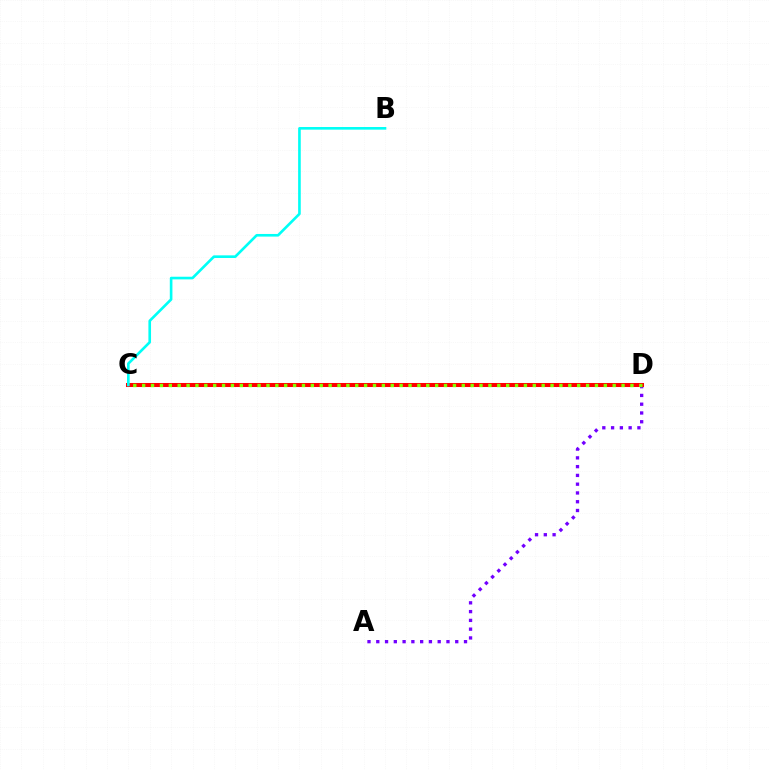{('A', 'D'): [{'color': '#7200ff', 'line_style': 'dotted', 'thickness': 2.38}], ('C', 'D'): [{'color': '#ff0000', 'line_style': 'solid', 'thickness': 2.9}, {'color': '#84ff00', 'line_style': 'dotted', 'thickness': 2.41}], ('B', 'C'): [{'color': '#00fff6', 'line_style': 'solid', 'thickness': 1.9}]}